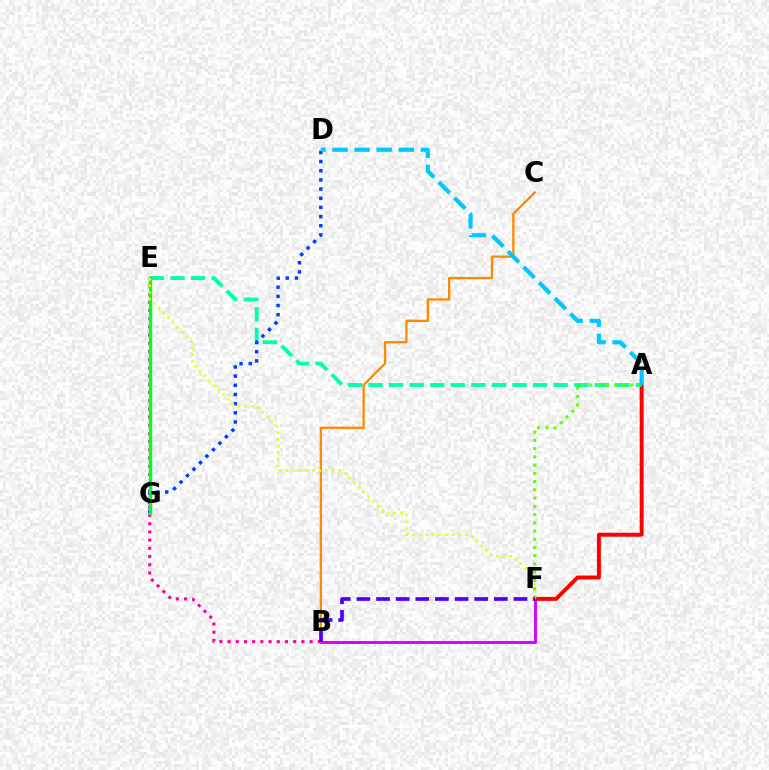{('A', 'E'): [{'color': '#00ffaf', 'line_style': 'dashed', 'thickness': 2.79}], ('B', 'F'): [{'color': '#d600ff', 'line_style': 'solid', 'thickness': 2.08}, {'color': '#4f00ff', 'line_style': 'dashed', 'thickness': 2.67}], ('D', 'G'): [{'color': '#003fff', 'line_style': 'dotted', 'thickness': 2.49}], ('B', 'C'): [{'color': '#ff8800', 'line_style': 'solid', 'thickness': 1.64}], ('B', 'E'): [{'color': '#ff00a0', 'line_style': 'dotted', 'thickness': 2.23}], ('E', 'G'): [{'color': '#00ff27', 'line_style': 'solid', 'thickness': 2.45}], ('A', 'F'): [{'color': '#ff0000', 'line_style': 'solid', 'thickness': 2.83}, {'color': '#66ff00', 'line_style': 'dotted', 'thickness': 2.24}], ('E', 'F'): [{'color': '#eeff00', 'line_style': 'dotted', 'thickness': 1.8}], ('A', 'D'): [{'color': '#00c7ff', 'line_style': 'dashed', 'thickness': 3.0}]}